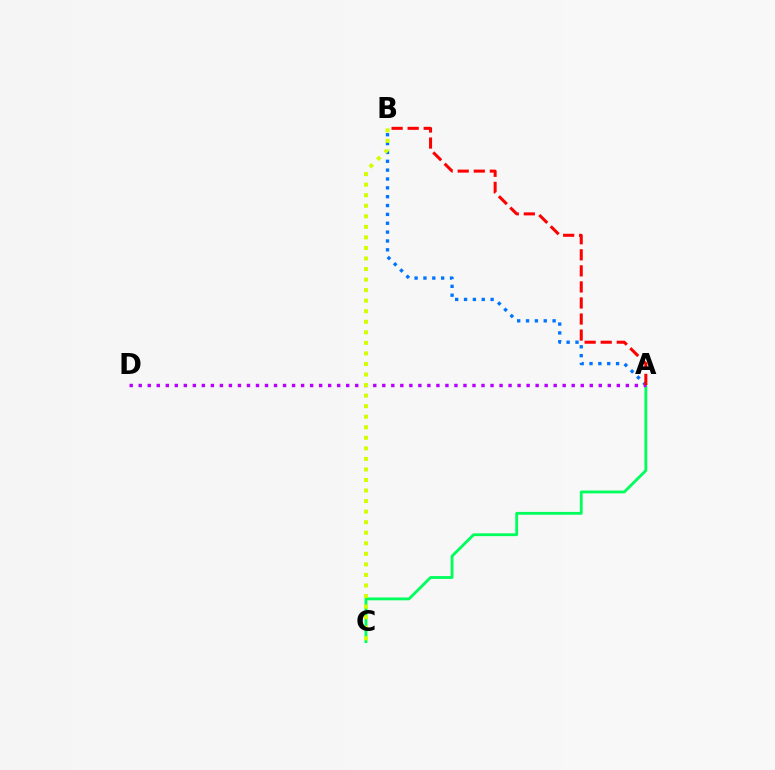{('A', 'C'): [{'color': '#00ff5c', 'line_style': 'solid', 'thickness': 2.04}], ('A', 'B'): [{'color': '#0074ff', 'line_style': 'dotted', 'thickness': 2.41}, {'color': '#ff0000', 'line_style': 'dashed', 'thickness': 2.18}], ('A', 'D'): [{'color': '#b900ff', 'line_style': 'dotted', 'thickness': 2.45}], ('B', 'C'): [{'color': '#d1ff00', 'line_style': 'dotted', 'thickness': 2.87}]}